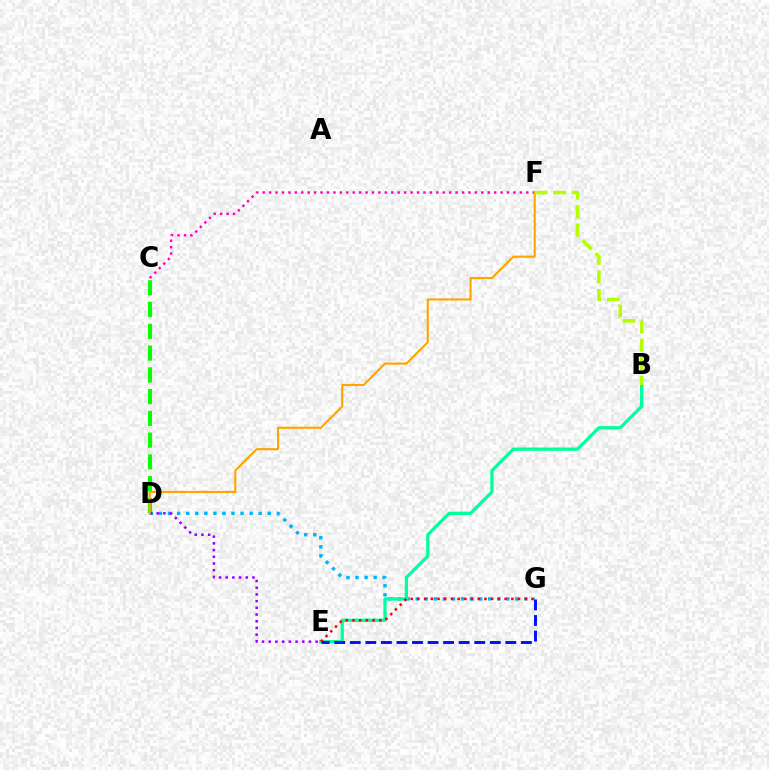{('D', 'G'): [{'color': '#00b5ff', 'line_style': 'dotted', 'thickness': 2.46}], ('C', 'D'): [{'color': '#08ff00', 'line_style': 'dashed', 'thickness': 2.96}], ('D', 'E'): [{'color': '#9b00ff', 'line_style': 'dotted', 'thickness': 1.82}], ('C', 'F'): [{'color': '#ff00bd', 'line_style': 'dotted', 'thickness': 1.75}], ('D', 'F'): [{'color': '#ffa500', 'line_style': 'solid', 'thickness': 1.53}], ('B', 'E'): [{'color': '#00ff9d', 'line_style': 'solid', 'thickness': 2.36}], ('E', 'G'): [{'color': '#ff0000', 'line_style': 'dotted', 'thickness': 1.82}, {'color': '#0010ff', 'line_style': 'dashed', 'thickness': 2.11}], ('B', 'F'): [{'color': '#b3ff00', 'line_style': 'dashed', 'thickness': 2.52}]}